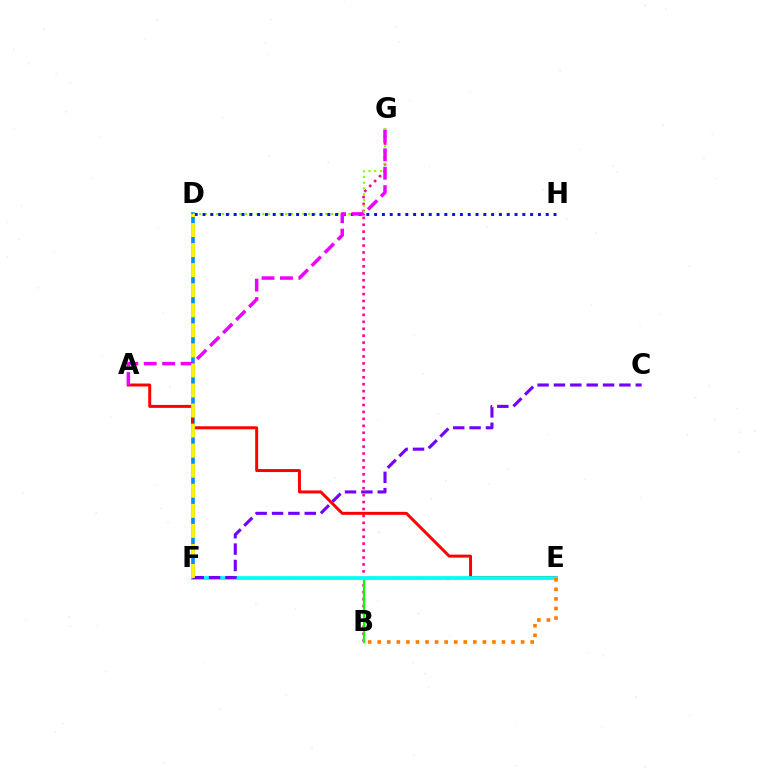{('D', 'F'): [{'color': '#008cff', 'line_style': 'solid', 'thickness': 2.61}, {'color': '#fcf500', 'line_style': 'dashed', 'thickness': 2.72}], ('B', 'G'): [{'color': '#ff0094', 'line_style': 'dotted', 'thickness': 1.88}], ('E', 'F'): [{'color': '#00ff74', 'line_style': 'dashed', 'thickness': 1.69}, {'color': '#00fff6', 'line_style': 'solid', 'thickness': 2.67}], ('A', 'E'): [{'color': '#ff0000', 'line_style': 'solid', 'thickness': 2.14}], ('D', 'G'): [{'color': '#84ff00', 'line_style': 'dotted', 'thickness': 1.56}], ('D', 'H'): [{'color': '#0010ff', 'line_style': 'dotted', 'thickness': 2.12}], ('A', 'G'): [{'color': '#ee00ff', 'line_style': 'dashed', 'thickness': 2.5}], ('B', 'E'): [{'color': '#08ff00', 'line_style': 'solid', 'thickness': 1.66}, {'color': '#ff7c00', 'line_style': 'dotted', 'thickness': 2.6}], ('C', 'F'): [{'color': '#7200ff', 'line_style': 'dashed', 'thickness': 2.22}]}